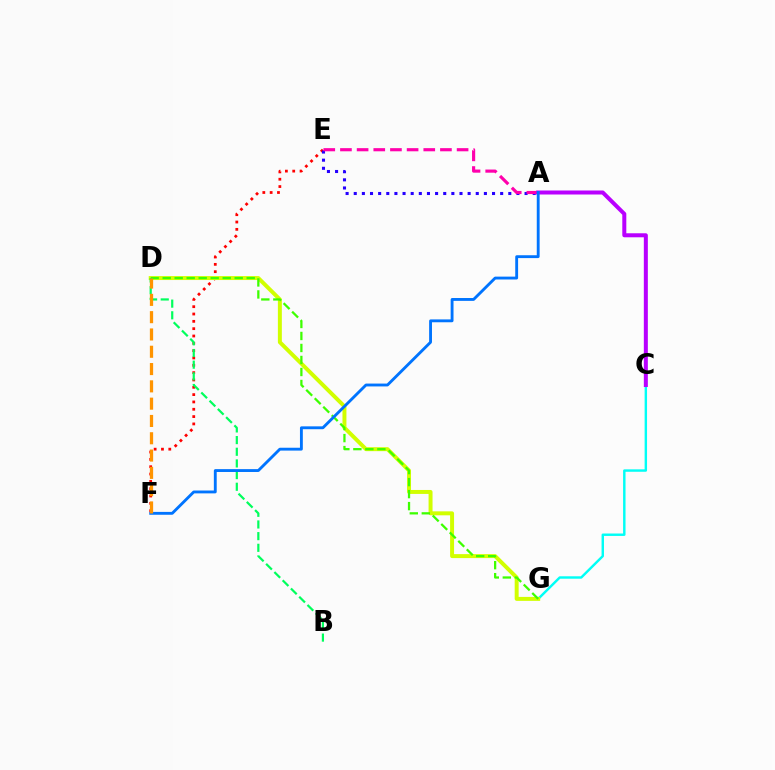{('E', 'F'): [{'color': '#ff0000', 'line_style': 'dotted', 'thickness': 1.99}], ('C', 'G'): [{'color': '#00fff6', 'line_style': 'solid', 'thickness': 1.75}], ('D', 'G'): [{'color': '#d1ff00', 'line_style': 'solid', 'thickness': 2.85}, {'color': '#3dff00', 'line_style': 'dashed', 'thickness': 1.63}], ('A', 'E'): [{'color': '#2500ff', 'line_style': 'dotted', 'thickness': 2.21}, {'color': '#ff00ac', 'line_style': 'dashed', 'thickness': 2.26}], ('B', 'D'): [{'color': '#00ff5c', 'line_style': 'dashed', 'thickness': 1.58}], ('A', 'C'): [{'color': '#b900ff', 'line_style': 'solid', 'thickness': 2.89}], ('A', 'F'): [{'color': '#0074ff', 'line_style': 'solid', 'thickness': 2.06}], ('D', 'F'): [{'color': '#ff9400', 'line_style': 'dashed', 'thickness': 2.35}]}